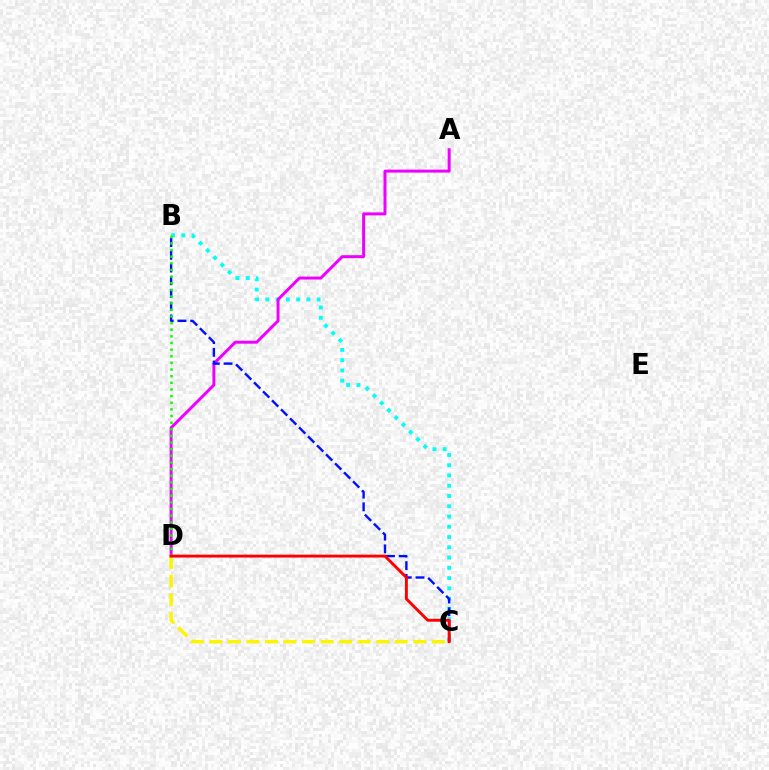{('B', 'C'): [{'color': '#00fff6', 'line_style': 'dotted', 'thickness': 2.79}, {'color': '#0010ff', 'line_style': 'dashed', 'thickness': 1.73}], ('A', 'D'): [{'color': '#ee00ff', 'line_style': 'solid', 'thickness': 2.14}], ('B', 'D'): [{'color': '#08ff00', 'line_style': 'dotted', 'thickness': 1.8}], ('C', 'D'): [{'color': '#fcf500', 'line_style': 'dashed', 'thickness': 2.52}, {'color': '#ff0000', 'line_style': 'solid', 'thickness': 2.1}]}